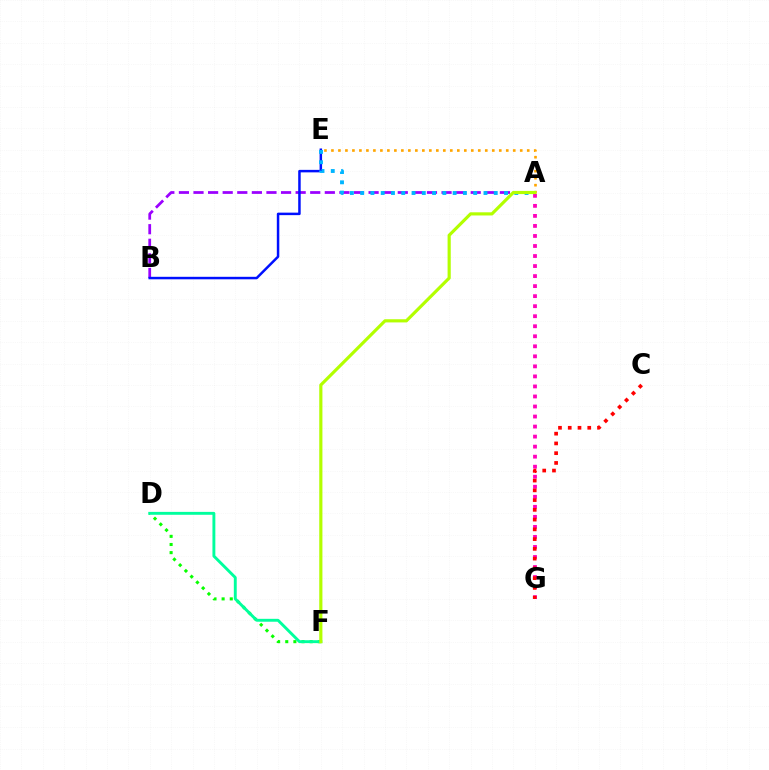{('A', 'G'): [{'color': '#ff00bd', 'line_style': 'dotted', 'thickness': 2.73}], ('A', 'B'): [{'color': '#9b00ff', 'line_style': 'dashed', 'thickness': 1.98}], ('B', 'E'): [{'color': '#0010ff', 'line_style': 'solid', 'thickness': 1.8}], ('A', 'E'): [{'color': '#00b5ff', 'line_style': 'dotted', 'thickness': 2.79}, {'color': '#ffa500', 'line_style': 'dotted', 'thickness': 1.9}], ('D', 'F'): [{'color': '#08ff00', 'line_style': 'dotted', 'thickness': 2.21}, {'color': '#00ff9d', 'line_style': 'solid', 'thickness': 2.09}], ('C', 'G'): [{'color': '#ff0000', 'line_style': 'dotted', 'thickness': 2.65}], ('A', 'F'): [{'color': '#b3ff00', 'line_style': 'solid', 'thickness': 2.28}]}